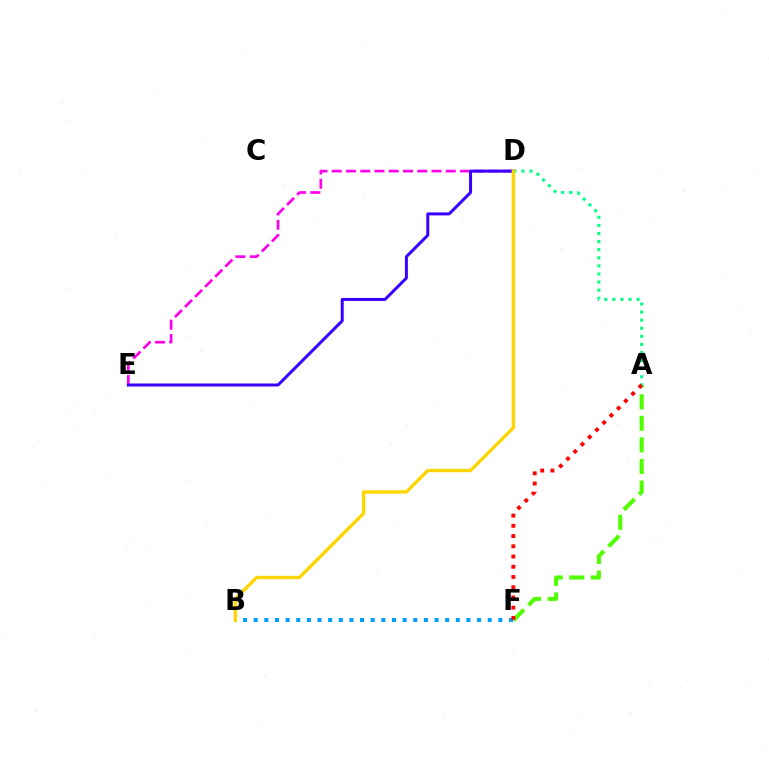{('A', 'D'): [{'color': '#00ff86', 'line_style': 'dotted', 'thickness': 2.2}], ('D', 'E'): [{'color': '#ff00ed', 'line_style': 'dashed', 'thickness': 1.94}, {'color': '#3700ff', 'line_style': 'solid', 'thickness': 2.15}], ('B', 'F'): [{'color': '#009eff', 'line_style': 'dotted', 'thickness': 2.89}], ('A', 'F'): [{'color': '#4fff00', 'line_style': 'dashed', 'thickness': 2.93}, {'color': '#ff0000', 'line_style': 'dotted', 'thickness': 2.78}], ('B', 'D'): [{'color': '#ffd500', 'line_style': 'solid', 'thickness': 2.4}]}